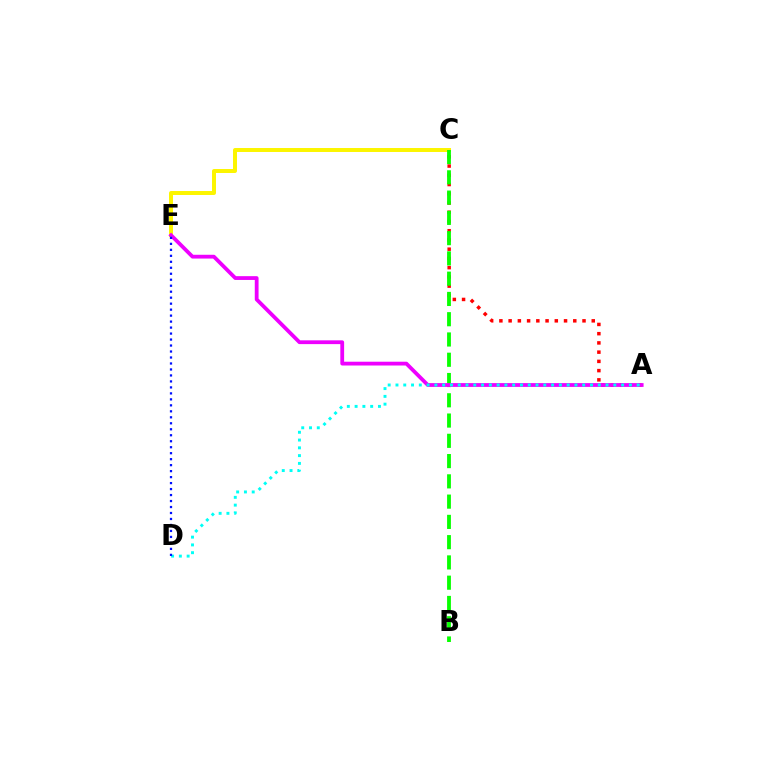{('A', 'C'): [{'color': '#ff0000', 'line_style': 'dotted', 'thickness': 2.51}], ('C', 'E'): [{'color': '#fcf500', 'line_style': 'solid', 'thickness': 2.86}], ('B', 'C'): [{'color': '#08ff00', 'line_style': 'dashed', 'thickness': 2.75}], ('A', 'E'): [{'color': '#ee00ff', 'line_style': 'solid', 'thickness': 2.73}], ('A', 'D'): [{'color': '#00fff6', 'line_style': 'dotted', 'thickness': 2.11}], ('D', 'E'): [{'color': '#0010ff', 'line_style': 'dotted', 'thickness': 1.63}]}